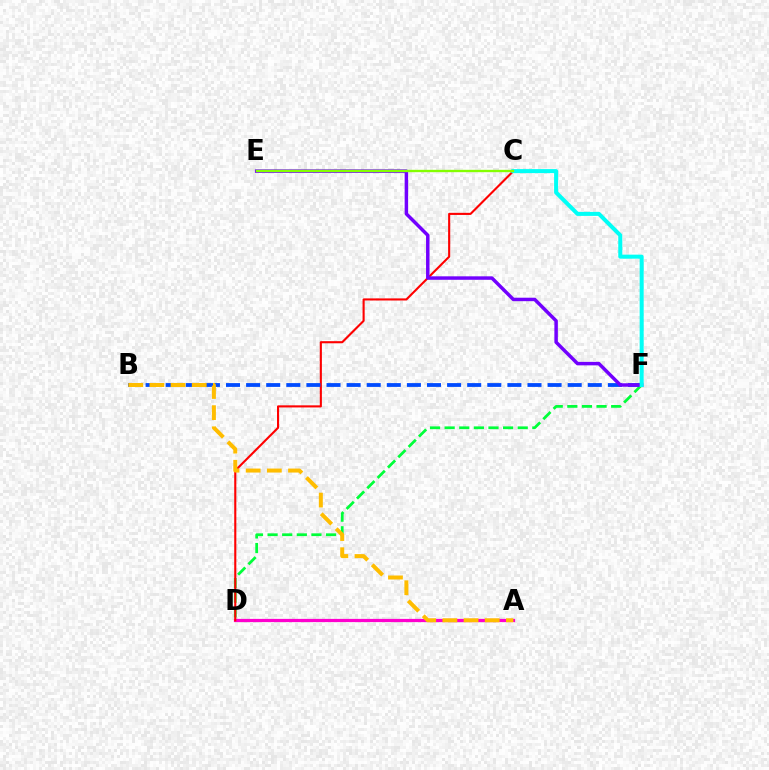{('D', 'F'): [{'color': '#00ff39', 'line_style': 'dashed', 'thickness': 1.99}], ('A', 'D'): [{'color': '#ff00cf', 'line_style': 'solid', 'thickness': 2.33}], ('C', 'D'): [{'color': '#ff0000', 'line_style': 'solid', 'thickness': 1.52}], ('B', 'F'): [{'color': '#004bff', 'line_style': 'dashed', 'thickness': 2.73}], ('E', 'F'): [{'color': '#7200ff', 'line_style': 'solid', 'thickness': 2.5}], ('C', 'F'): [{'color': '#00fff6', 'line_style': 'solid', 'thickness': 2.89}], ('A', 'B'): [{'color': '#ffbd00', 'line_style': 'dashed', 'thickness': 2.88}], ('C', 'E'): [{'color': '#84ff00', 'line_style': 'solid', 'thickness': 1.7}]}